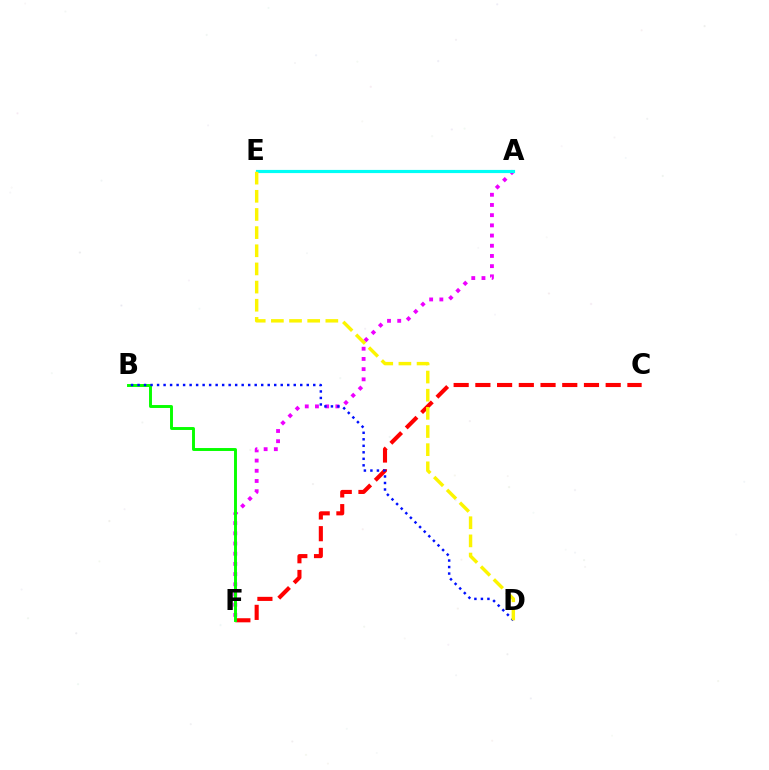{('A', 'F'): [{'color': '#ee00ff', 'line_style': 'dotted', 'thickness': 2.77}], ('C', 'F'): [{'color': '#ff0000', 'line_style': 'dashed', 'thickness': 2.95}], ('B', 'F'): [{'color': '#08ff00', 'line_style': 'solid', 'thickness': 2.11}], ('A', 'E'): [{'color': '#00fff6', 'line_style': 'solid', 'thickness': 2.28}], ('B', 'D'): [{'color': '#0010ff', 'line_style': 'dotted', 'thickness': 1.77}], ('D', 'E'): [{'color': '#fcf500', 'line_style': 'dashed', 'thickness': 2.47}]}